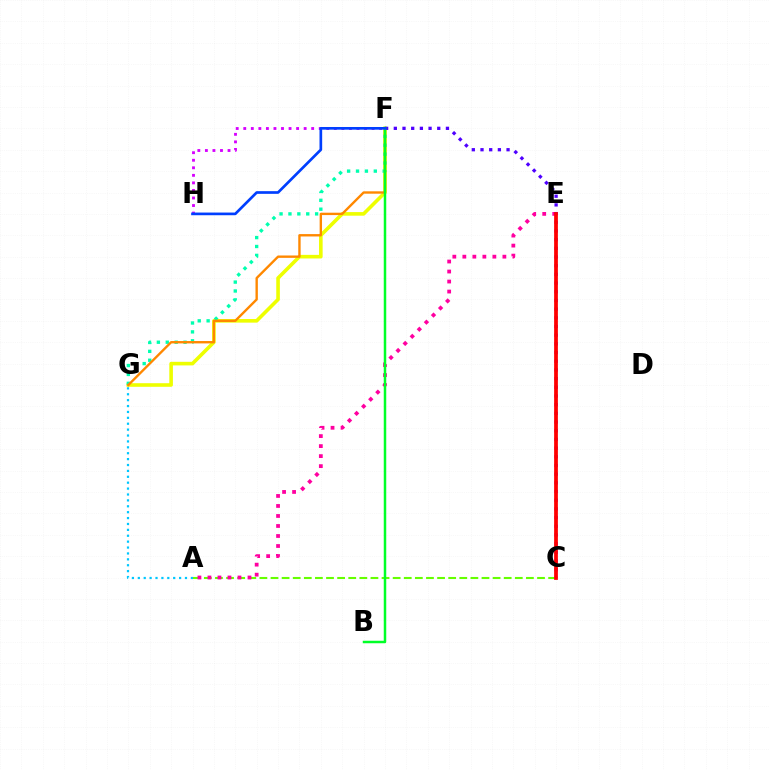{('F', 'G'): [{'color': '#eeff00', 'line_style': 'solid', 'thickness': 2.6}, {'color': '#00ffaf', 'line_style': 'dotted', 'thickness': 2.42}, {'color': '#ff8800', 'line_style': 'solid', 'thickness': 1.71}], ('A', 'G'): [{'color': '#00c7ff', 'line_style': 'dotted', 'thickness': 1.6}], ('A', 'C'): [{'color': '#66ff00', 'line_style': 'dashed', 'thickness': 1.51}], ('A', 'E'): [{'color': '#ff00a0', 'line_style': 'dotted', 'thickness': 2.72}], ('F', 'H'): [{'color': '#d600ff', 'line_style': 'dotted', 'thickness': 2.05}, {'color': '#003fff', 'line_style': 'solid', 'thickness': 1.93}], ('C', 'F'): [{'color': '#4f00ff', 'line_style': 'dotted', 'thickness': 2.36}], ('B', 'F'): [{'color': '#00ff27', 'line_style': 'solid', 'thickness': 1.79}], ('C', 'E'): [{'color': '#ff0000', 'line_style': 'solid', 'thickness': 2.7}]}